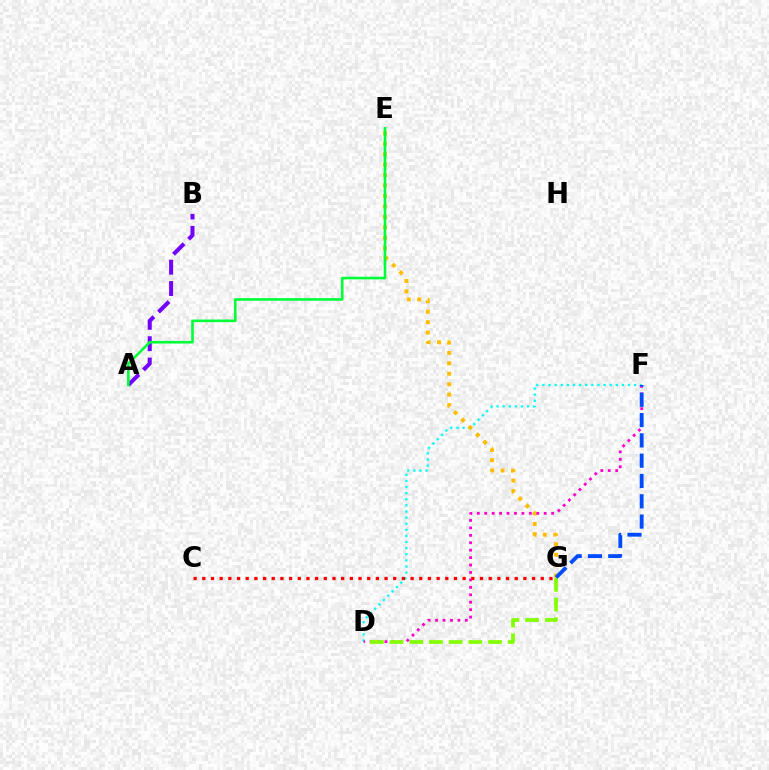{('D', 'F'): [{'color': '#00fff6', 'line_style': 'dotted', 'thickness': 1.66}, {'color': '#ff00cf', 'line_style': 'dotted', 'thickness': 2.02}], ('E', 'G'): [{'color': '#ffbd00', 'line_style': 'dotted', 'thickness': 2.83}], ('A', 'B'): [{'color': '#7200ff', 'line_style': 'dashed', 'thickness': 2.9}], ('D', 'G'): [{'color': '#84ff00', 'line_style': 'dashed', 'thickness': 2.67}], ('F', 'G'): [{'color': '#004bff', 'line_style': 'dashed', 'thickness': 2.76}], ('C', 'G'): [{'color': '#ff0000', 'line_style': 'dotted', 'thickness': 2.36}], ('A', 'E'): [{'color': '#00ff39', 'line_style': 'solid', 'thickness': 1.89}]}